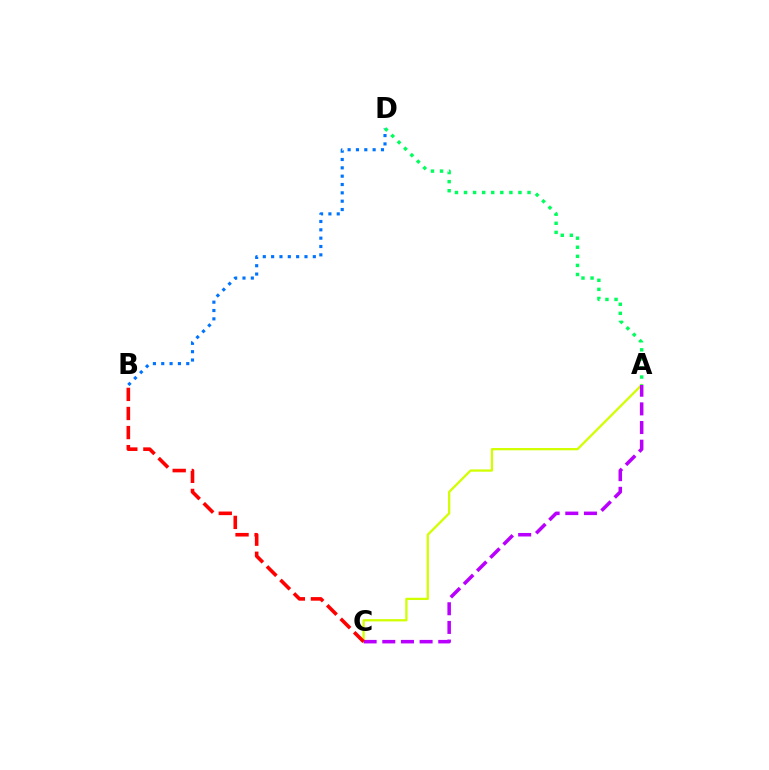{('A', 'C'): [{'color': '#d1ff00', 'line_style': 'solid', 'thickness': 1.63}, {'color': '#b900ff', 'line_style': 'dashed', 'thickness': 2.53}], ('B', 'D'): [{'color': '#0074ff', 'line_style': 'dotted', 'thickness': 2.27}], ('A', 'D'): [{'color': '#00ff5c', 'line_style': 'dotted', 'thickness': 2.46}], ('B', 'C'): [{'color': '#ff0000', 'line_style': 'dashed', 'thickness': 2.59}]}